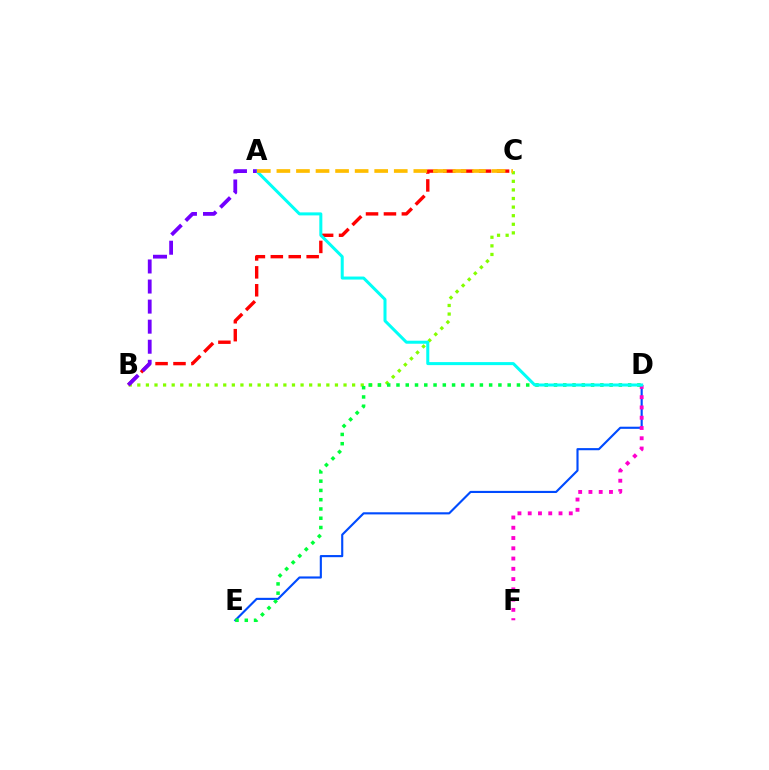{('D', 'E'): [{'color': '#004bff', 'line_style': 'solid', 'thickness': 1.54}, {'color': '#00ff39', 'line_style': 'dotted', 'thickness': 2.52}], ('B', 'C'): [{'color': '#84ff00', 'line_style': 'dotted', 'thickness': 2.33}, {'color': '#ff0000', 'line_style': 'dashed', 'thickness': 2.43}], ('D', 'F'): [{'color': '#ff00cf', 'line_style': 'dotted', 'thickness': 2.79}], ('A', 'D'): [{'color': '#00fff6', 'line_style': 'solid', 'thickness': 2.18}], ('A', 'C'): [{'color': '#ffbd00', 'line_style': 'dashed', 'thickness': 2.66}], ('A', 'B'): [{'color': '#7200ff', 'line_style': 'dashed', 'thickness': 2.73}]}